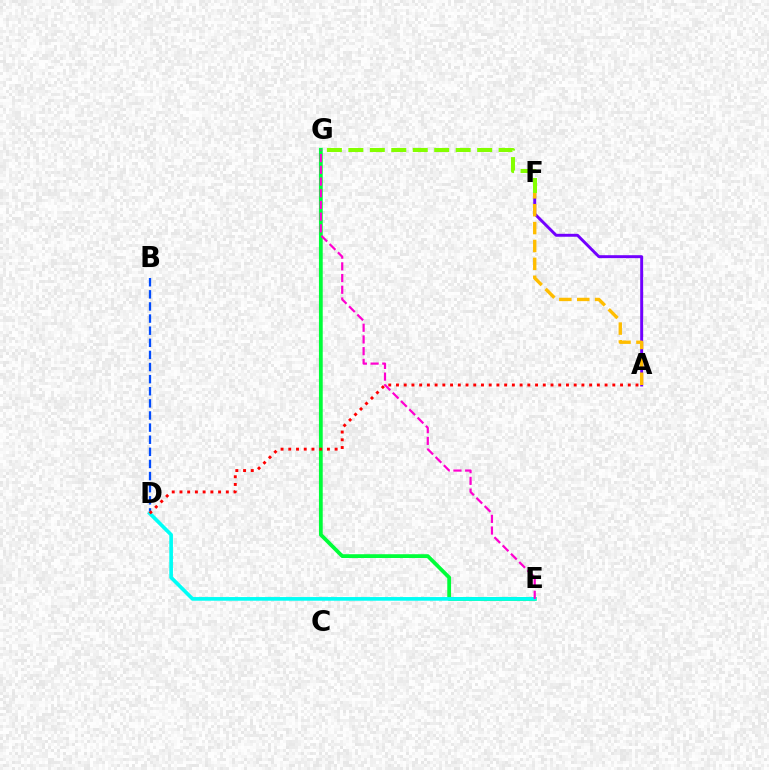{('B', 'D'): [{'color': '#004bff', 'line_style': 'dashed', 'thickness': 1.65}], ('A', 'F'): [{'color': '#7200ff', 'line_style': 'solid', 'thickness': 2.11}, {'color': '#ffbd00', 'line_style': 'dashed', 'thickness': 2.43}], ('E', 'G'): [{'color': '#00ff39', 'line_style': 'solid', 'thickness': 2.72}, {'color': '#ff00cf', 'line_style': 'dashed', 'thickness': 1.59}], ('F', 'G'): [{'color': '#84ff00', 'line_style': 'dashed', 'thickness': 2.92}], ('D', 'E'): [{'color': '#00fff6', 'line_style': 'solid', 'thickness': 2.64}], ('A', 'D'): [{'color': '#ff0000', 'line_style': 'dotted', 'thickness': 2.1}]}